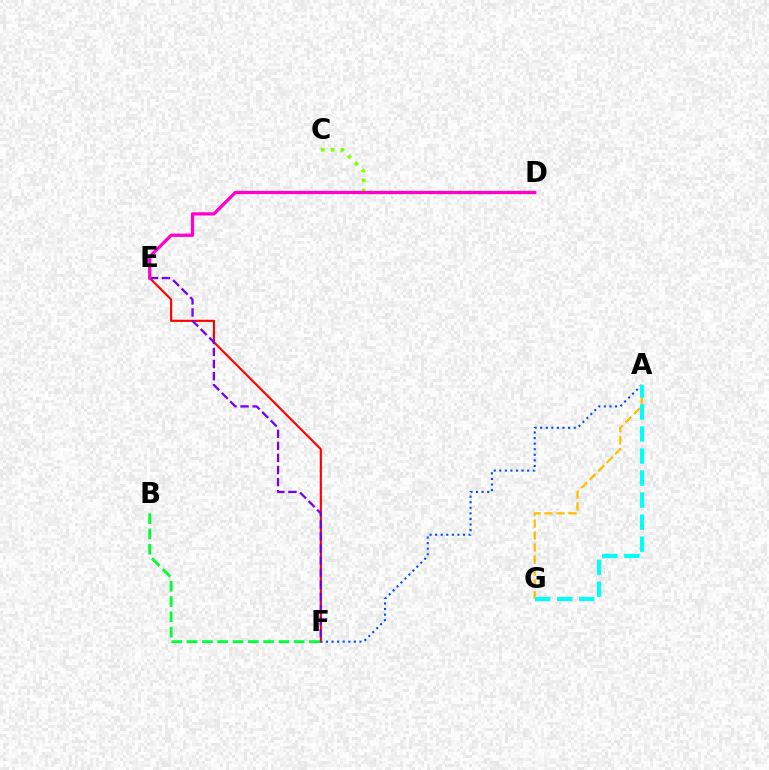{('B', 'F'): [{'color': '#00ff39', 'line_style': 'dashed', 'thickness': 2.08}], ('E', 'F'): [{'color': '#ff0000', 'line_style': 'solid', 'thickness': 1.55}, {'color': '#7200ff', 'line_style': 'dashed', 'thickness': 1.64}], ('C', 'D'): [{'color': '#84ff00', 'line_style': 'dotted', 'thickness': 2.68}], ('D', 'E'): [{'color': '#ff00cf', 'line_style': 'solid', 'thickness': 2.34}], ('A', 'G'): [{'color': '#ffbd00', 'line_style': 'dashed', 'thickness': 1.63}, {'color': '#00fff6', 'line_style': 'dashed', 'thickness': 2.99}], ('A', 'F'): [{'color': '#004bff', 'line_style': 'dotted', 'thickness': 1.52}]}